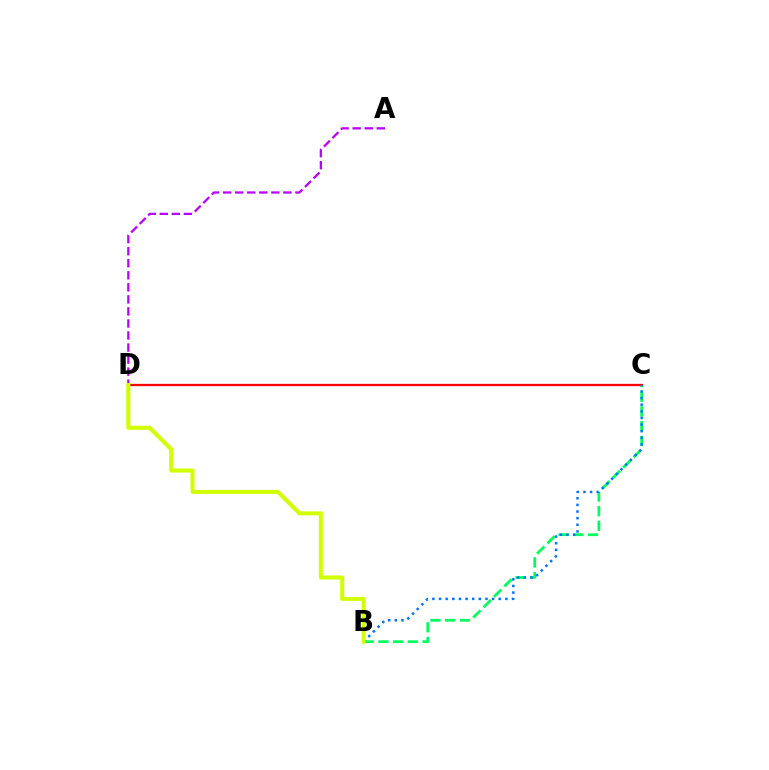{('B', 'C'): [{'color': '#00ff5c', 'line_style': 'dashed', 'thickness': 1.99}, {'color': '#0074ff', 'line_style': 'dotted', 'thickness': 1.8}], ('C', 'D'): [{'color': '#ff0000', 'line_style': 'solid', 'thickness': 1.64}], ('A', 'D'): [{'color': '#b900ff', 'line_style': 'dashed', 'thickness': 1.64}], ('B', 'D'): [{'color': '#d1ff00', 'line_style': 'solid', 'thickness': 2.9}]}